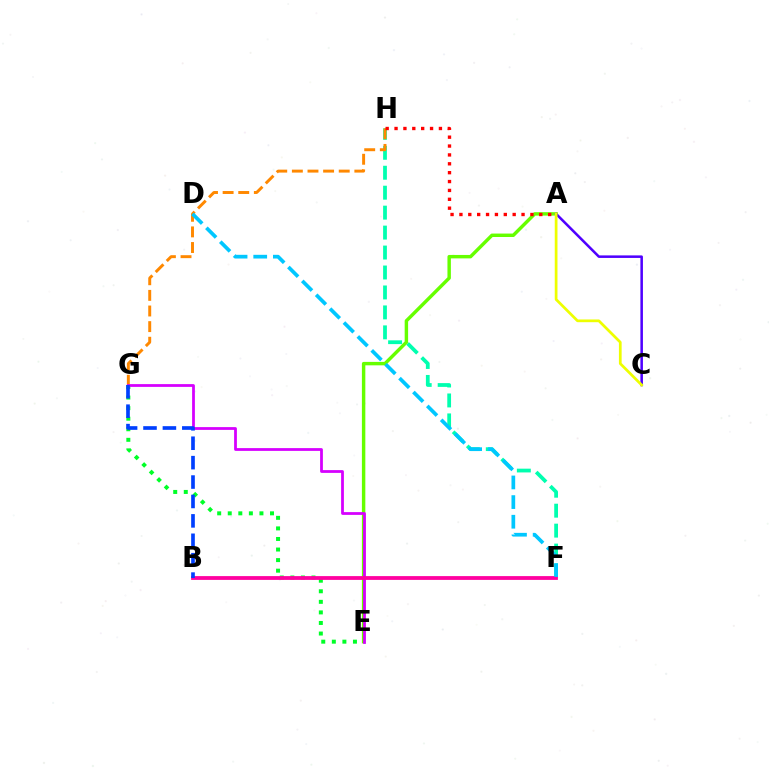{('F', 'H'): [{'color': '#00ffaf', 'line_style': 'dashed', 'thickness': 2.71}], ('A', 'E'): [{'color': '#66ff00', 'line_style': 'solid', 'thickness': 2.47}], ('G', 'H'): [{'color': '#ff8800', 'line_style': 'dashed', 'thickness': 2.12}], ('E', 'G'): [{'color': '#00ff27', 'line_style': 'dotted', 'thickness': 2.87}, {'color': '#d600ff', 'line_style': 'solid', 'thickness': 1.99}], ('A', 'H'): [{'color': '#ff0000', 'line_style': 'dotted', 'thickness': 2.41}], ('A', 'C'): [{'color': '#4f00ff', 'line_style': 'solid', 'thickness': 1.83}, {'color': '#eeff00', 'line_style': 'solid', 'thickness': 1.96}], ('B', 'F'): [{'color': '#ff00a0', 'line_style': 'solid', 'thickness': 2.74}], ('B', 'G'): [{'color': '#003fff', 'line_style': 'dashed', 'thickness': 2.64}], ('D', 'F'): [{'color': '#00c7ff', 'line_style': 'dashed', 'thickness': 2.67}]}